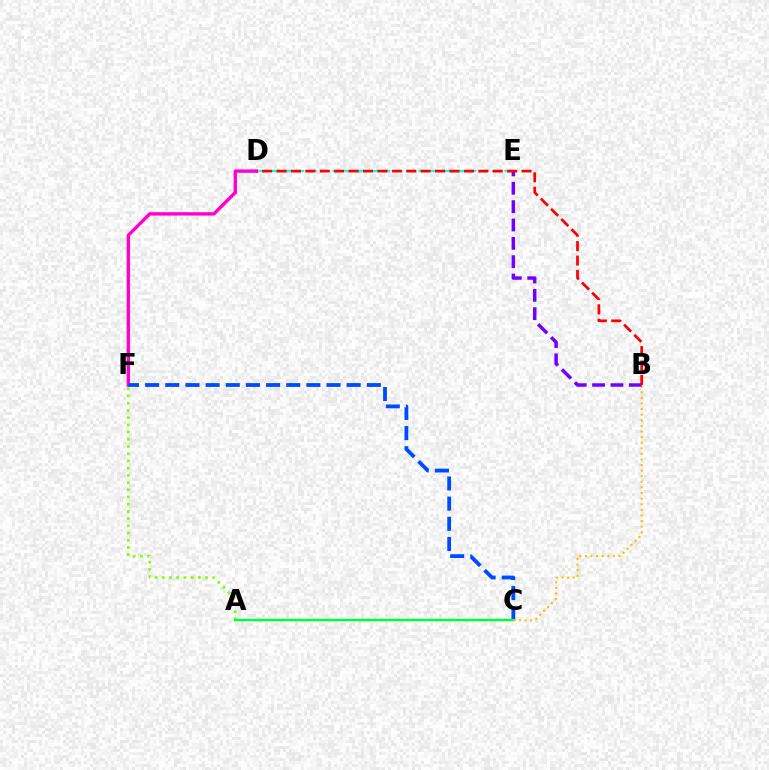{('D', 'F'): [{'color': '#ff00cf', 'line_style': 'solid', 'thickness': 2.43}], ('A', 'F'): [{'color': '#84ff00', 'line_style': 'dotted', 'thickness': 1.96}], ('C', 'F'): [{'color': '#004bff', 'line_style': 'dashed', 'thickness': 2.74}], ('D', 'E'): [{'color': '#00fff6', 'line_style': 'dashed', 'thickness': 1.67}], ('A', 'C'): [{'color': '#00ff39', 'line_style': 'solid', 'thickness': 1.74}], ('B', 'C'): [{'color': '#ffbd00', 'line_style': 'dotted', 'thickness': 1.52}], ('B', 'E'): [{'color': '#7200ff', 'line_style': 'dashed', 'thickness': 2.49}], ('B', 'D'): [{'color': '#ff0000', 'line_style': 'dashed', 'thickness': 1.96}]}